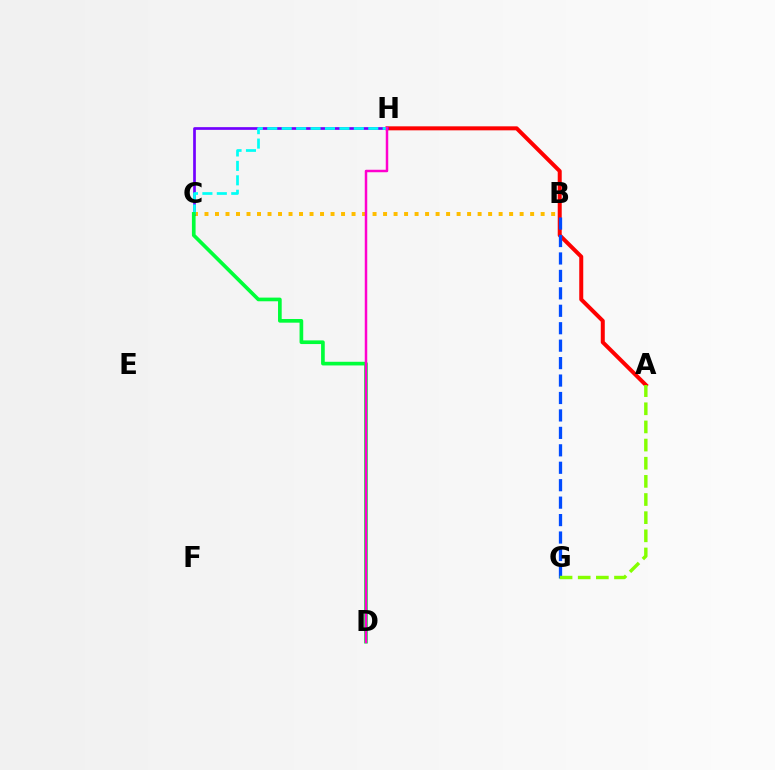{('A', 'H'): [{'color': '#ff0000', 'line_style': 'solid', 'thickness': 2.88}], ('B', 'C'): [{'color': '#ffbd00', 'line_style': 'dotted', 'thickness': 2.85}], ('C', 'H'): [{'color': '#7200ff', 'line_style': 'solid', 'thickness': 1.95}, {'color': '#00fff6', 'line_style': 'dashed', 'thickness': 1.96}], ('B', 'G'): [{'color': '#004bff', 'line_style': 'dashed', 'thickness': 2.37}], ('C', 'D'): [{'color': '#00ff39', 'line_style': 'solid', 'thickness': 2.65}], ('A', 'G'): [{'color': '#84ff00', 'line_style': 'dashed', 'thickness': 2.47}], ('D', 'H'): [{'color': '#ff00cf', 'line_style': 'solid', 'thickness': 1.79}]}